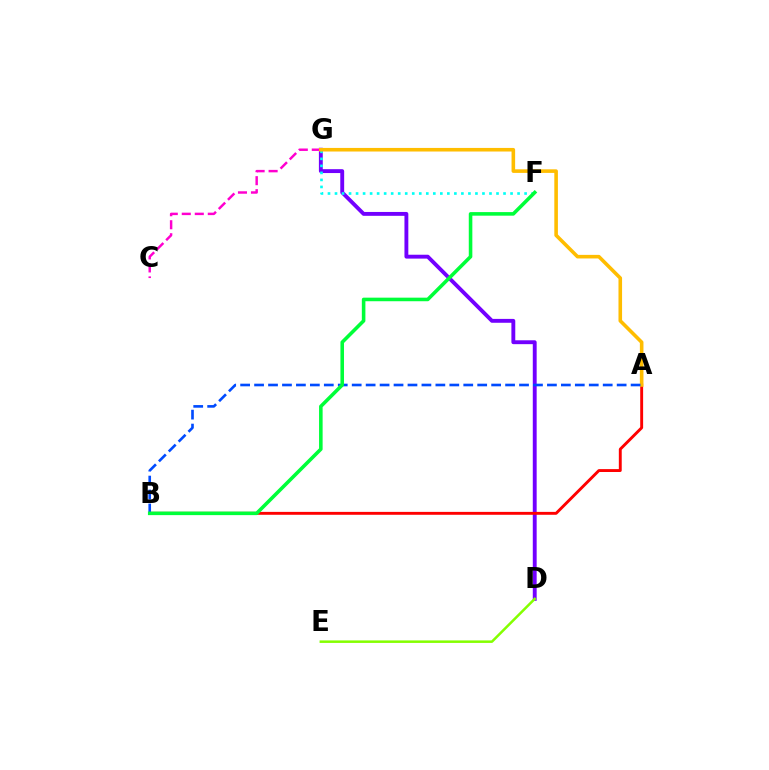{('D', 'G'): [{'color': '#7200ff', 'line_style': 'solid', 'thickness': 2.79}], ('A', 'B'): [{'color': '#ff0000', 'line_style': 'solid', 'thickness': 2.09}, {'color': '#004bff', 'line_style': 'dashed', 'thickness': 1.89}], ('D', 'E'): [{'color': '#84ff00', 'line_style': 'solid', 'thickness': 1.81}], ('C', 'G'): [{'color': '#ff00cf', 'line_style': 'dashed', 'thickness': 1.77}], ('F', 'G'): [{'color': '#00fff6', 'line_style': 'dotted', 'thickness': 1.91}], ('A', 'G'): [{'color': '#ffbd00', 'line_style': 'solid', 'thickness': 2.59}], ('B', 'F'): [{'color': '#00ff39', 'line_style': 'solid', 'thickness': 2.57}]}